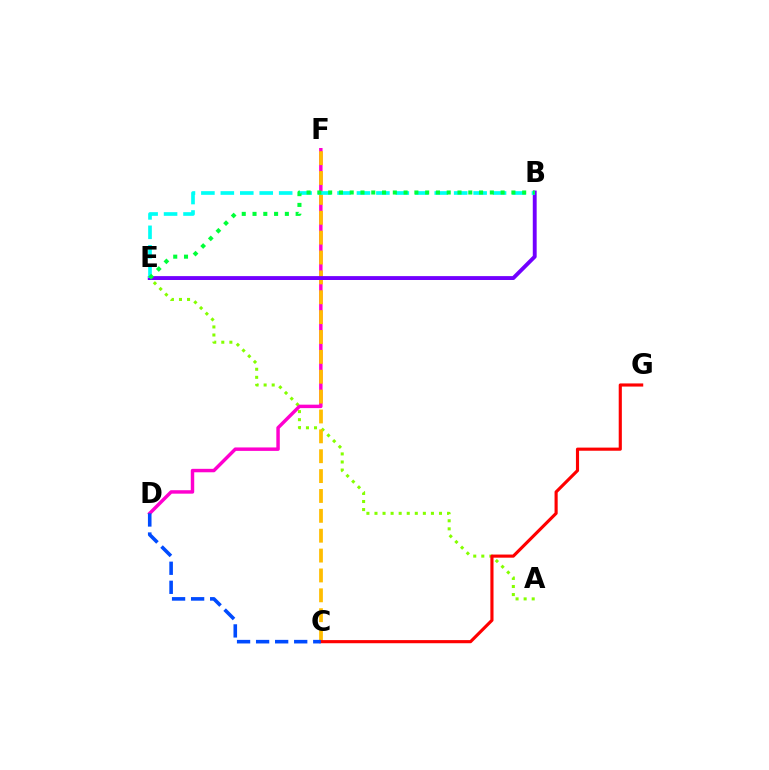{('A', 'E'): [{'color': '#84ff00', 'line_style': 'dotted', 'thickness': 2.19}], ('D', 'F'): [{'color': '#ff00cf', 'line_style': 'solid', 'thickness': 2.48}], ('C', 'F'): [{'color': '#ffbd00', 'line_style': 'dashed', 'thickness': 2.7}], ('B', 'E'): [{'color': '#7200ff', 'line_style': 'solid', 'thickness': 2.8}, {'color': '#00fff6', 'line_style': 'dashed', 'thickness': 2.64}, {'color': '#00ff39', 'line_style': 'dotted', 'thickness': 2.93}], ('C', 'G'): [{'color': '#ff0000', 'line_style': 'solid', 'thickness': 2.26}], ('C', 'D'): [{'color': '#004bff', 'line_style': 'dashed', 'thickness': 2.59}]}